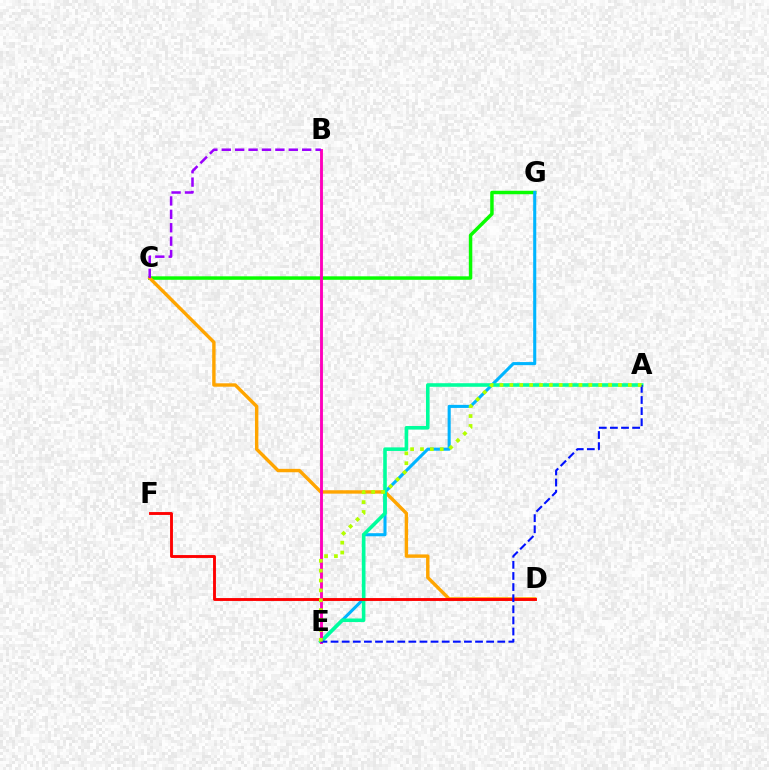{('C', 'G'): [{'color': '#08ff00', 'line_style': 'solid', 'thickness': 2.5}], ('C', 'D'): [{'color': '#ffa500', 'line_style': 'solid', 'thickness': 2.45}], ('E', 'G'): [{'color': '#00b5ff', 'line_style': 'solid', 'thickness': 2.22}], ('A', 'E'): [{'color': '#00ff9d', 'line_style': 'solid', 'thickness': 2.58}, {'color': '#0010ff', 'line_style': 'dashed', 'thickness': 1.51}, {'color': '#b3ff00', 'line_style': 'dotted', 'thickness': 2.68}], ('D', 'F'): [{'color': '#ff0000', 'line_style': 'solid', 'thickness': 2.07}], ('B', 'E'): [{'color': '#ff00bd', 'line_style': 'solid', 'thickness': 2.08}], ('B', 'C'): [{'color': '#9b00ff', 'line_style': 'dashed', 'thickness': 1.82}]}